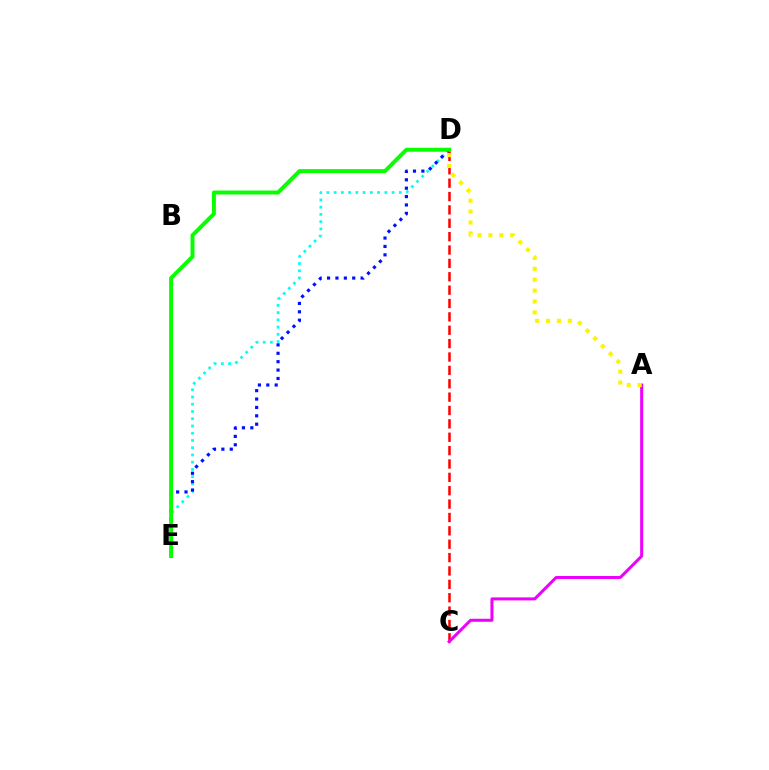{('D', 'E'): [{'color': '#00fff6', 'line_style': 'dotted', 'thickness': 1.97}, {'color': '#0010ff', 'line_style': 'dotted', 'thickness': 2.28}, {'color': '#08ff00', 'line_style': 'solid', 'thickness': 2.85}], ('C', 'D'): [{'color': '#ff0000', 'line_style': 'dashed', 'thickness': 1.82}], ('A', 'C'): [{'color': '#ee00ff', 'line_style': 'solid', 'thickness': 2.17}], ('A', 'D'): [{'color': '#fcf500', 'line_style': 'dotted', 'thickness': 2.96}]}